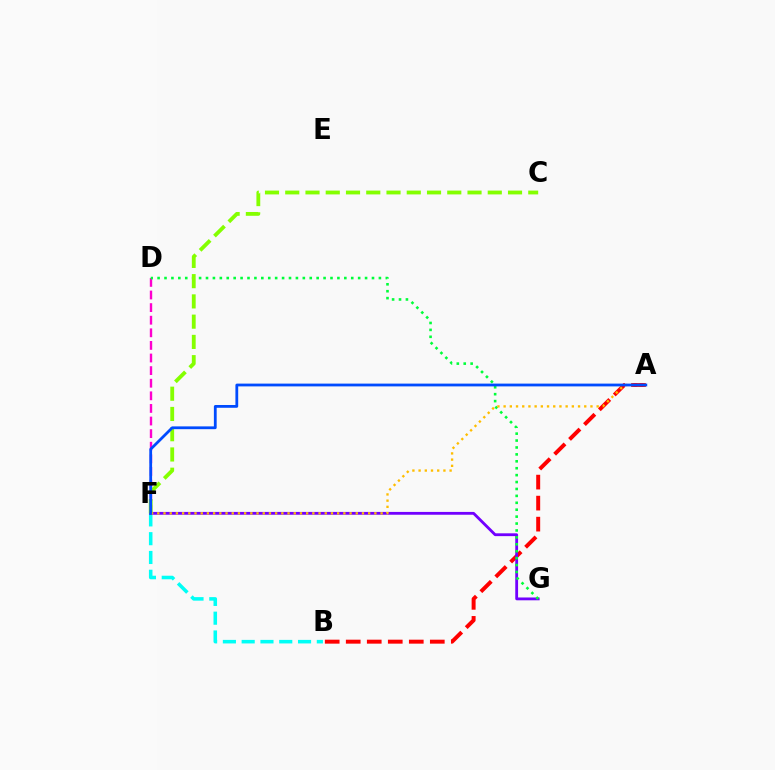{('B', 'F'): [{'color': '#00fff6', 'line_style': 'dashed', 'thickness': 2.55}], ('A', 'B'): [{'color': '#ff0000', 'line_style': 'dashed', 'thickness': 2.86}], ('D', 'F'): [{'color': '#ff00cf', 'line_style': 'dashed', 'thickness': 1.71}], ('F', 'G'): [{'color': '#7200ff', 'line_style': 'solid', 'thickness': 2.03}], ('D', 'G'): [{'color': '#00ff39', 'line_style': 'dotted', 'thickness': 1.88}], ('C', 'F'): [{'color': '#84ff00', 'line_style': 'dashed', 'thickness': 2.75}], ('A', 'F'): [{'color': '#ffbd00', 'line_style': 'dotted', 'thickness': 1.69}, {'color': '#004bff', 'line_style': 'solid', 'thickness': 2.01}]}